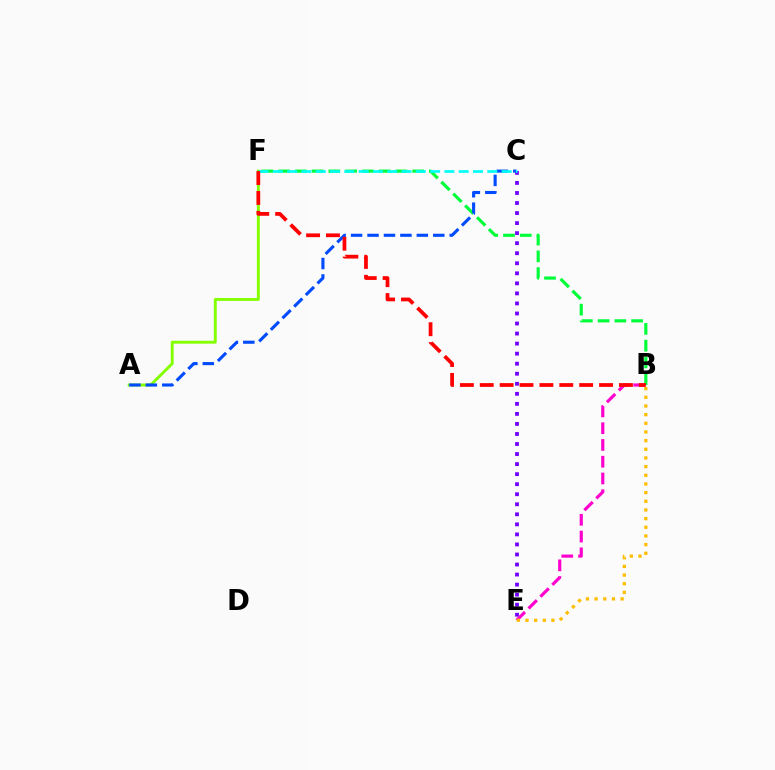{('A', 'F'): [{'color': '#84ff00', 'line_style': 'solid', 'thickness': 2.1}], ('C', 'E'): [{'color': '#7200ff', 'line_style': 'dotted', 'thickness': 2.73}], ('B', 'F'): [{'color': '#00ff39', 'line_style': 'dashed', 'thickness': 2.28}, {'color': '#ff0000', 'line_style': 'dashed', 'thickness': 2.7}], ('A', 'C'): [{'color': '#004bff', 'line_style': 'dashed', 'thickness': 2.23}], ('C', 'F'): [{'color': '#00fff6', 'line_style': 'dashed', 'thickness': 1.94}], ('B', 'E'): [{'color': '#ff00cf', 'line_style': 'dashed', 'thickness': 2.28}, {'color': '#ffbd00', 'line_style': 'dotted', 'thickness': 2.35}]}